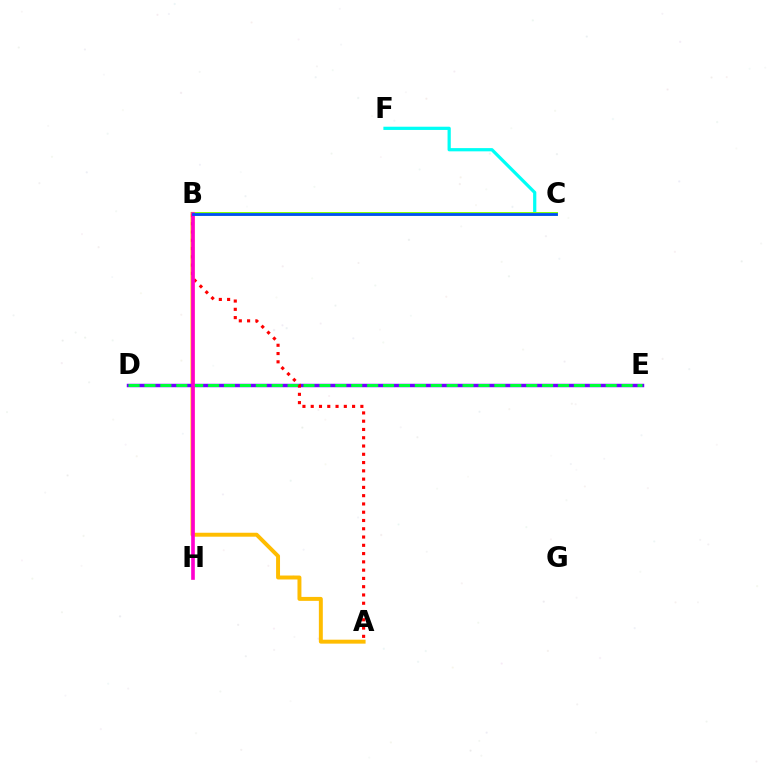{('C', 'F'): [{'color': '#00fff6', 'line_style': 'solid', 'thickness': 2.32}], ('A', 'B'): [{'color': '#ffbd00', 'line_style': 'solid', 'thickness': 2.84}, {'color': '#ff0000', 'line_style': 'dotted', 'thickness': 2.25}], ('B', 'C'): [{'color': '#84ff00', 'line_style': 'solid', 'thickness': 2.84}, {'color': '#004bff', 'line_style': 'solid', 'thickness': 1.99}], ('D', 'E'): [{'color': '#7200ff', 'line_style': 'solid', 'thickness': 2.49}, {'color': '#00ff39', 'line_style': 'dashed', 'thickness': 2.16}], ('B', 'H'): [{'color': '#ff00cf', 'line_style': 'solid', 'thickness': 2.62}]}